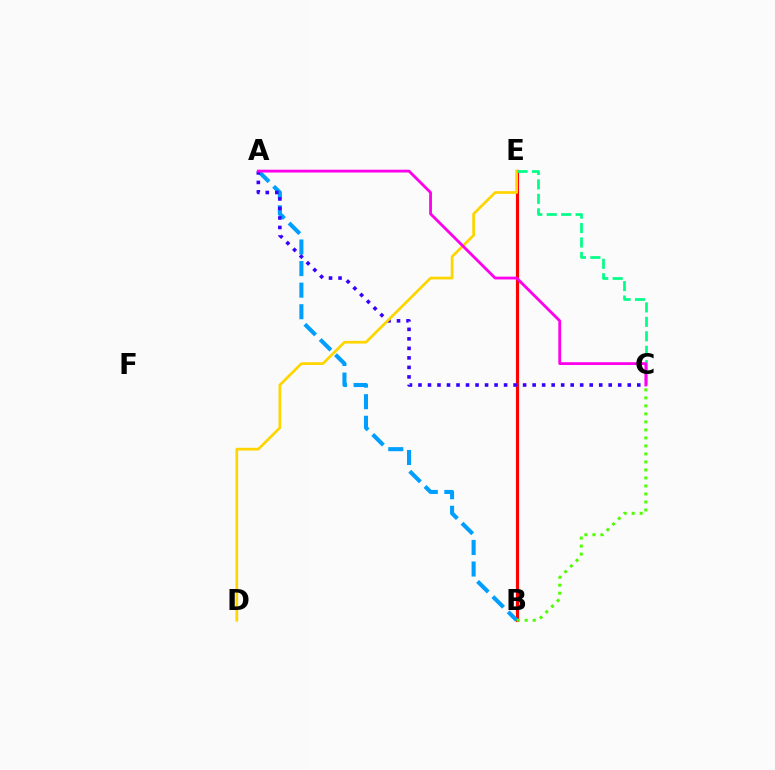{('B', 'E'): [{'color': '#ff0000', 'line_style': 'solid', 'thickness': 2.26}], ('A', 'B'): [{'color': '#009eff', 'line_style': 'dashed', 'thickness': 2.93}], ('B', 'C'): [{'color': '#4fff00', 'line_style': 'dotted', 'thickness': 2.18}], ('A', 'C'): [{'color': '#3700ff', 'line_style': 'dotted', 'thickness': 2.58}, {'color': '#ff00ed', 'line_style': 'solid', 'thickness': 2.02}], ('D', 'E'): [{'color': '#ffd500', 'line_style': 'solid', 'thickness': 1.95}], ('C', 'E'): [{'color': '#00ff86', 'line_style': 'dashed', 'thickness': 1.96}]}